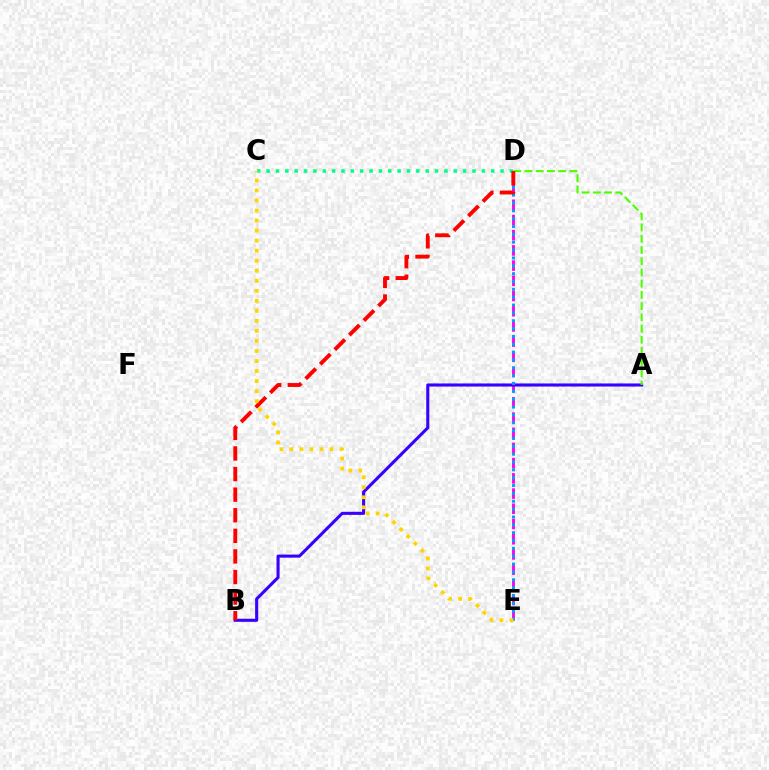{('D', 'E'): [{'color': '#ff00ed', 'line_style': 'dashed', 'thickness': 2.06}, {'color': '#009eff', 'line_style': 'dotted', 'thickness': 2.13}], ('A', 'B'): [{'color': '#3700ff', 'line_style': 'solid', 'thickness': 2.22}], ('A', 'D'): [{'color': '#4fff00', 'line_style': 'dashed', 'thickness': 1.52}], ('C', 'D'): [{'color': '#00ff86', 'line_style': 'dotted', 'thickness': 2.54}], ('B', 'D'): [{'color': '#ff0000', 'line_style': 'dashed', 'thickness': 2.8}], ('C', 'E'): [{'color': '#ffd500', 'line_style': 'dotted', 'thickness': 2.73}]}